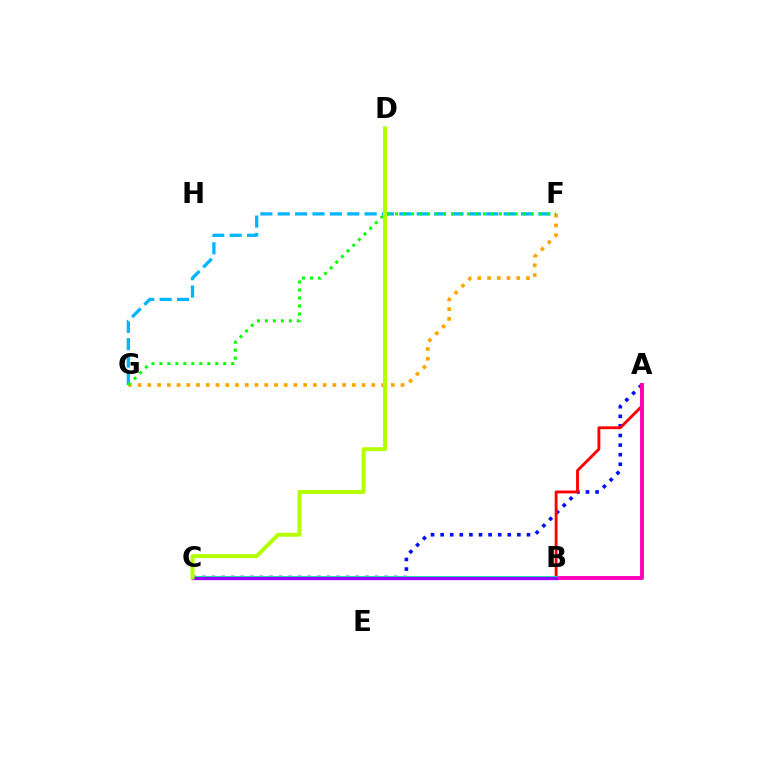{('A', 'C'): [{'color': '#0010ff', 'line_style': 'dotted', 'thickness': 2.61}], ('A', 'B'): [{'color': '#ff0000', 'line_style': 'solid', 'thickness': 2.05}, {'color': '#ff00bd', 'line_style': 'solid', 'thickness': 2.79}], ('B', 'C'): [{'color': '#00ff9d', 'line_style': 'solid', 'thickness': 2.83}, {'color': '#9b00ff', 'line_style': 'solid', 'thickness': 2.38}], ('F', 'G'): [{'color': '#00b5ff', 'line_style': 'dashed', 'thickness': 2.36}, {'color': '#ffa500', 'line_style': 'dotted', 'thickness': 2.65}, {'color': '#08ff00', 'line_style': 'dotted', 'thickness': 2.17}], ('C', 'D'): [{'color': '#b3ff00', 'line_style': 'solid', 'thickness': 2.85}]}